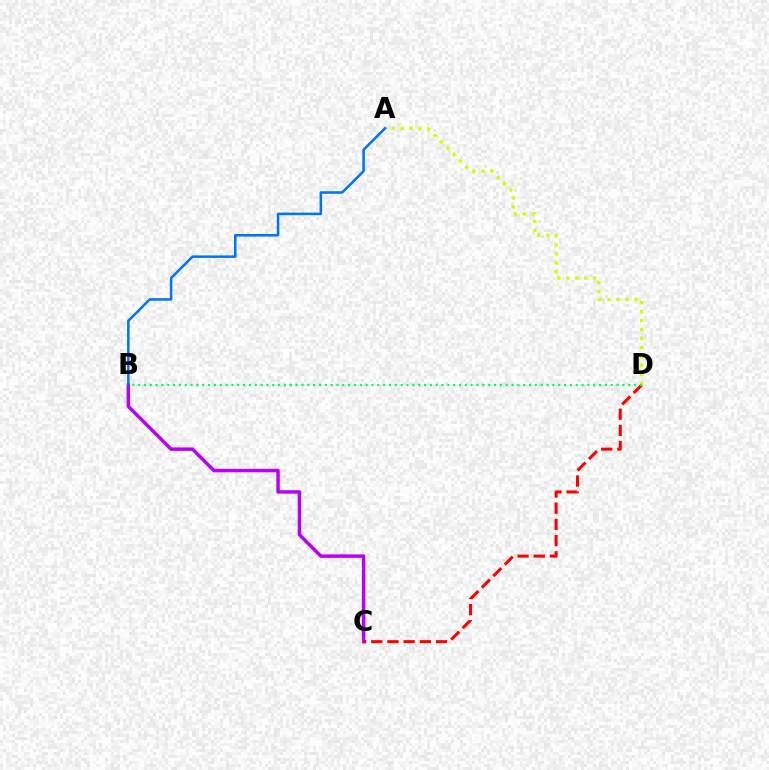{('B', 'C'): [{'color': '#b900ff', 'line_style': 'solid', 'thickness': 2.5}], ('C', 'D'): [{'color': '#ff0000', 'line_style': 'dashed', 'thickness': 2.2}], ('A', 'D'): [{'color': '#d1ff00', 'line_style': 'dotted', 'thickness': 2.43}], ('B', 'D'): [{'color': '#00ff5c', 'line_style': 'dotted', 'thickness': 1.59}], ('A', 'B'): [{'color': '#0074ff', 'line_style': 'solid', 'thickness': 1.83}]}